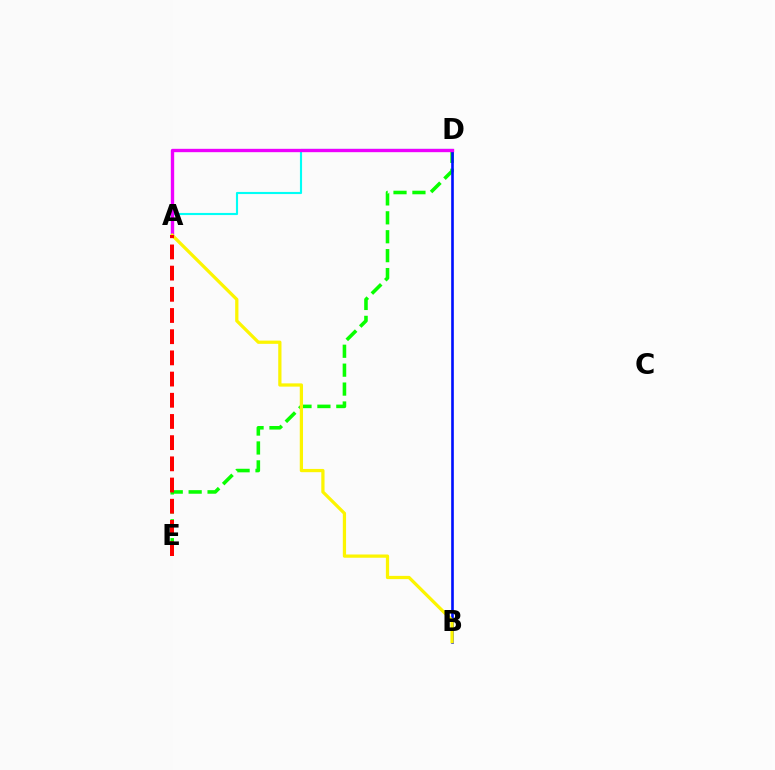{('D', 'E'): [{'color': '#08ff00', 'line_style': 'dashed', 'thickness': 2.57}], ('A', 'D'): [{'color': '#00fff6', 'line_style': 'solid', 'thickness': 1.53}, {'color': '#ee00ff', 'line_style': 'solid', 'thickness': 2.41}], ('B', 'D'): [{'color': '#0010ff', 'line_style': 'solid', 'thickness': 1.9}], ('A', 'B'): [{'color': '#fcf500', 'line_style': 'solid', 'thickness': 2.34}], ('A', 'E'): [{'color': '#ff0000', 'line_style': 'dashed', 'thickness': 2.88}]}